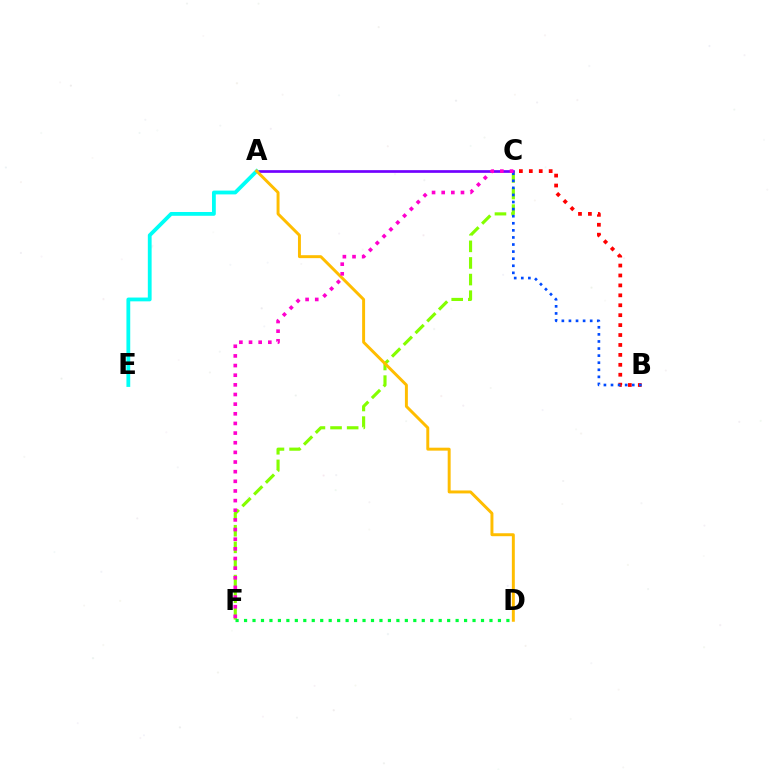{('B', 'C'): [{'color': '#ff0000', 'line_style': 'dotted', 'thickness': 2.7}, {'color': '#004bff', 'line_style': 'dotted', 'thickness': 1.92}], ('C', 'F'): [{'color': '#84ff00', 'line_style': 'dashed', 'thickness': 2.26}, {'color': '#ff00cf', 'line_style': 'dotted', 'thickness': 2.62}], ('A', 'C'): [{'color': '#7200ff', 'line_style': 'solid', 'thickness': 1.93}], ('A', 'E'): [{'color': '#00fff6', 'line_style': 'solid', 'thickness': 2.73}], ('D', 'F'): [{'color': '#00ff39', 'line_style': 'dotted', 'thickness': 2.3}], ('A', 'D'): [{'color': '#ffbd00', 'line_style': 'solid', 'thickness': 2.12}]}